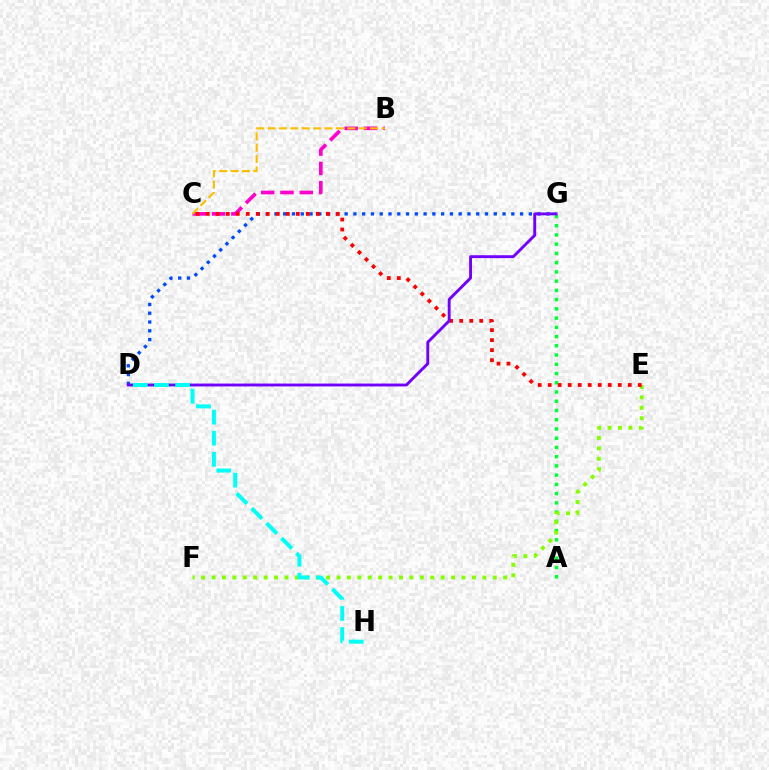{('D', 'G'): [{'color': '#004bff', 'line_style': 'dotted', 'thickness': 2.38}, {'color': '#7200ff', 'line_style': 'solid', 'thickness': 2.08}], ('B', 'C'): [{'color': '#ff00cf', 'line_style': 'dashed', 'thickness': 2.62}, {'color': '#ffbd00', 'line_style': 'dashed', 'thickness': 1.55}], ('A', 'G'): [{'color': '#00ff39', 'line_style': 'dotted', 'thickness': 2.51}], ('E', 'F'): [{'color': '#84ff00', 'line_style': 'dotted', 'thickness': 2.83}], ('C', 'E'): [{'color': '#ff0000', 'line_style': 'dotted', 'thickness': 2.72}], ('D', 'H'): [{'color': '#00fff6', 'line_style': 'dashed', 'thickness': 2.87}]}